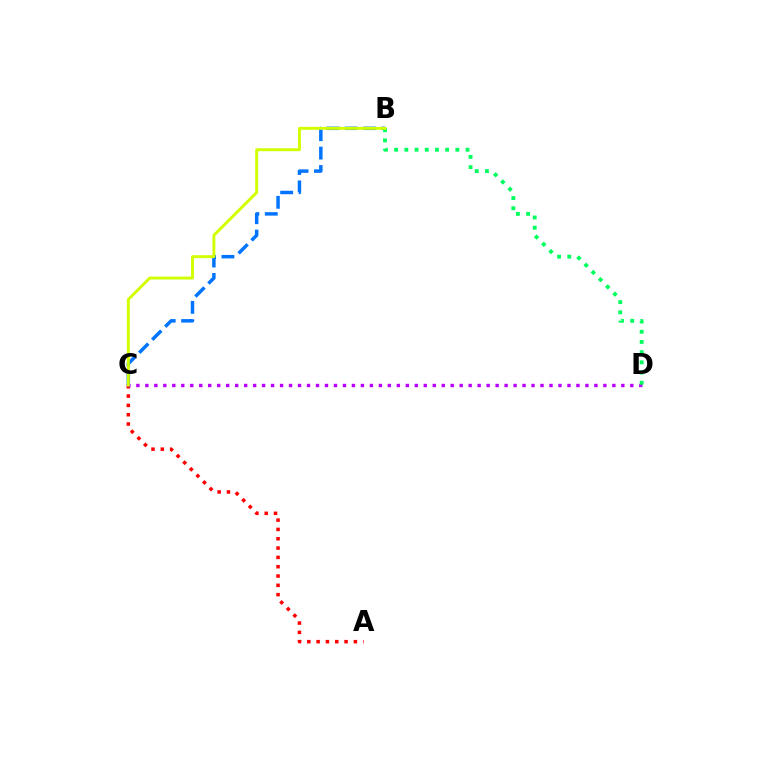{('B', 'C'): [{'color': '#0074ff', 'line_style': 'dashed', 'thickness': 2.5}, {'color': '#d1ff00', 'line_style': 'solid', 'thickness': 2.11}], ('A', 'C'): [{'color': '#ff0000', 'line_style': 'dotted', 'thickness': 2.53}], ('C', 'D'): [{'color': '#b900ff', 'line_style': 'dotted', 'thickness': 2.44}], ('B', 'D'): [{'color': '#00ff5c', 'line_style': 'dotted', 'thickness': 2.77}]}